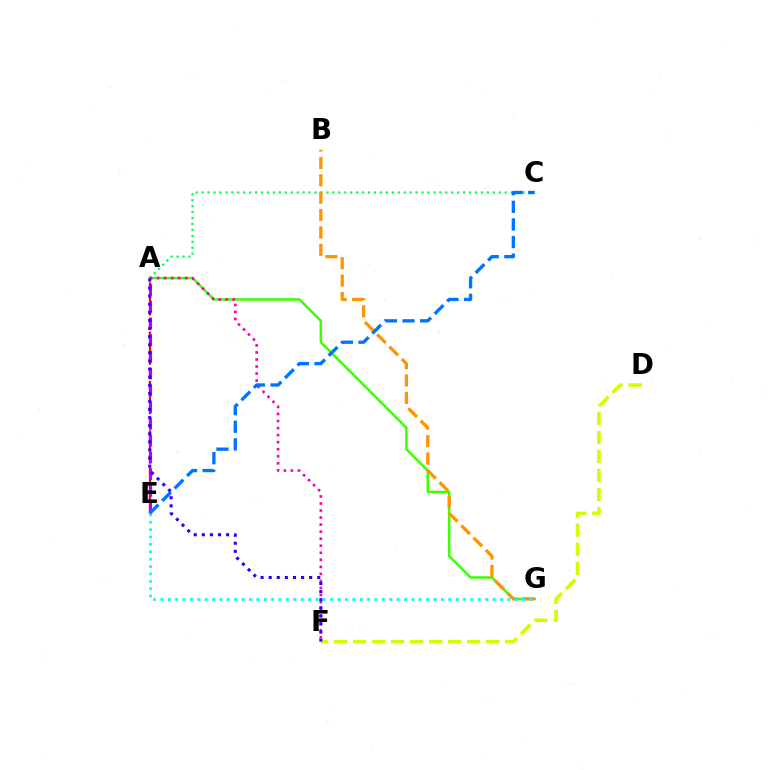{('A', 'C'): [{'color': '#00ff5c', 'line_style': 'dotted', 'thickness': 1.61}], ('A', 'E'): [{'color': '#ff0000', 'line_style': 'dashed', 'thickness': 1.68}, {'color': '#b900ff', 'line_style': 'dashed', 'thickness': 2.28}], ('A', 'G'): [{'color': '#3dff00', 'line_style': 'solid', 'thickness': 1.8}], ('B', 'G'): [{'color': '#ff9400', 'line_style': 'dashed', 'thickness': 2.36}], ('A', 'F'): [{'color': '#ff00ac', 'line_style': 'dotted', 'thickness': 1.91}, {'color': '#2500ff', 'line_style': 'dotted', 'thickness': 2.2}], ('E', 'G'): [{'color': '#00fff6', 'line_style': 'dotted', 'thickness': 2.01}], ('D', 'F'): [{'color': '#d1ff00', 'line_style': 'dashed', 'thickness': 2.58}], ('C', 'E'): [{'color': '#0074ff', 'line_style': 'dashed', 'thickness': 2.39}]}